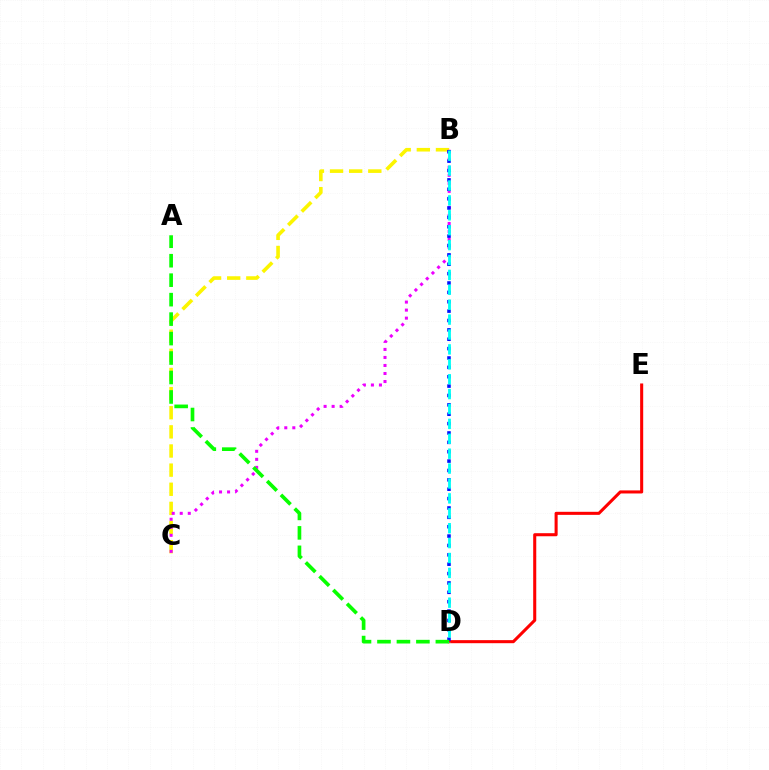{('D', 'E'): [{'color': '#ff0000', 'line_style': 'solid', 'thickness': 2.2}], ('B', 'C'): [{'color': '#fcf500', 'line_style': 'dashed', 'thickness': 2.6}, {'color': '#ee00ff', 'line_style': 'dotted', 'thickness': 2.18}], ('B', 'D'): [{'color': '#0010ff', 'line_style': 'dotted', 'thickness': 2.55}, {'color': '#00fff6', 'line_style': 'dashed', 'thickness': 2.02}], ('A', 'D'): [{'color': '#08ff00', 'line_style': 'dashed', 'thickness': 2.64}]}